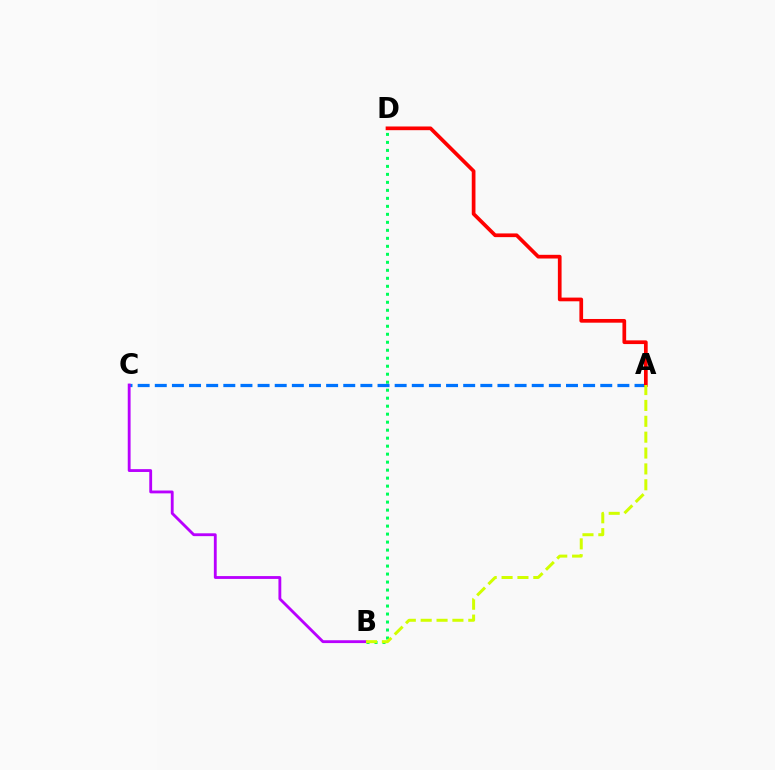{('B', 'D'): [{'color': '#00ff5c', 'line_style': 'dotted', 'thickness': 2.17}], ('A', 'C'): [{'color': '#0074ff', 'line_style': 'dashed', 'thickness': 2.33}], ('A', 'D'): [{'color': '#ff0000', 'line_style': 'solid', 'thickness': 2.67}], ('B', 'C'): [{'color': '#b900ff', 'line_style': 'solid', 'thickness': 2.04}], ('A', 'B'): [{'color': '#d1ff00', 'line_style': 'dashed', 'thickness': 2.16}]}